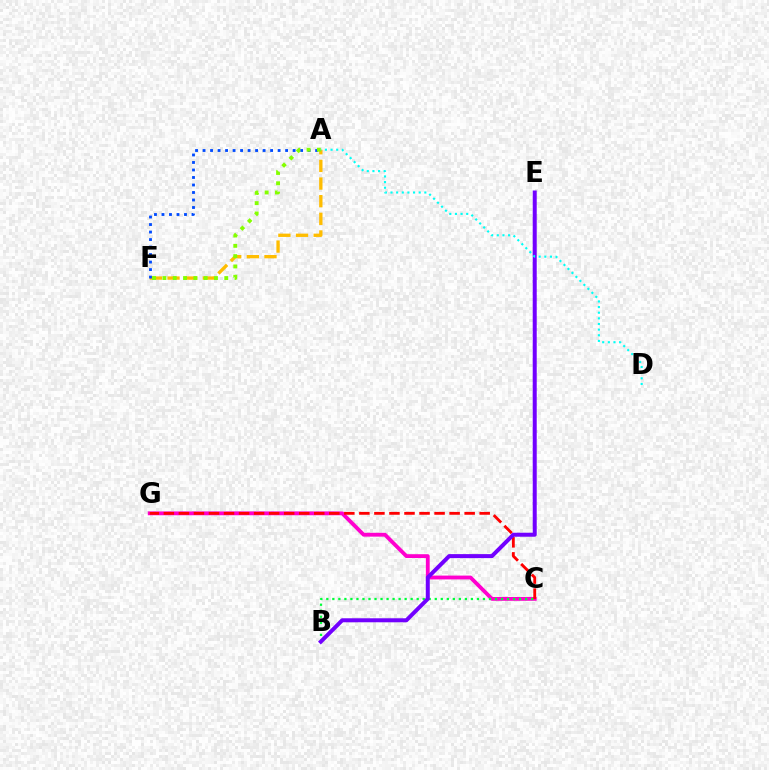{('A', 'F'): [{'color': '#ffbd00', 'line_style': 'dashed', 'thickness': 2.4}, {'color': '#004bff', 'line_style': 'dotted', 'thickness': 2.04}, {'color': '#84ff00', 'line_style': 'dotted', 'thickness': 2.8}], ('C', 'G'): [{'color': '#ff00cf', 'line_style': 'solid', 'thickness': 2.75}, {'color': '#ff0000', 'line_style': 'dashed', 'thickness': 2.04}], ('B', 'C'): [{'color': '#00ff39', 'line_style': 'dotted', 'thickness': 1.64}], ('B', 'E'): [{'color': '#7200ff', 'line_style': 'solid', 'thickness': 2.88}], ('A', 'D'): [{'color': '#00fff6', 'line_style': 'dotted', 'thickness': 1.53}]}